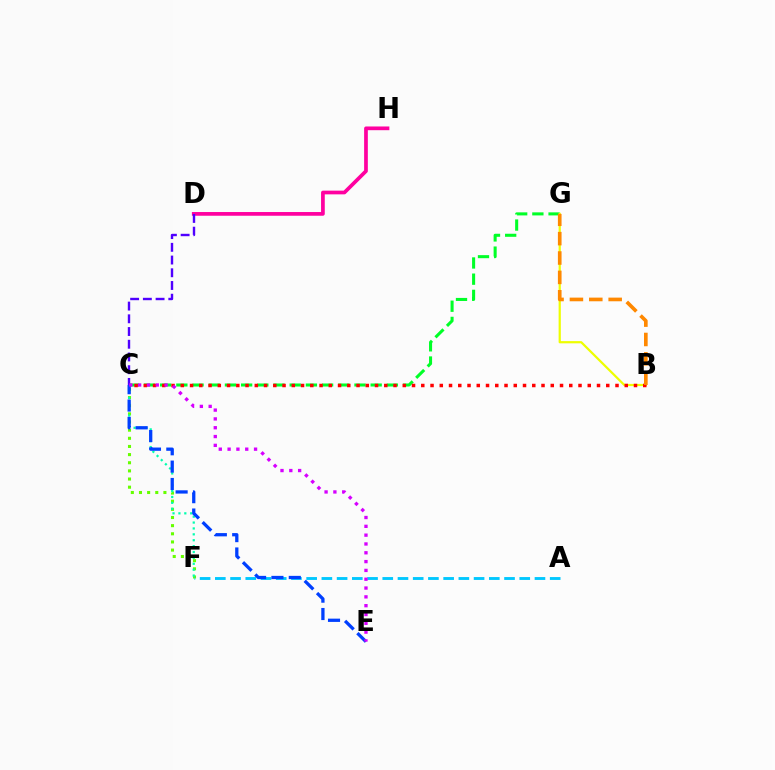{('D', 'H'): [{'color': '#ff00a0', 'line_style': 'solid', 'thickness': 2.67}], ('C', 'G'): [{'color': '#00ff27', 'line_style': 'dashed', 'thickness': 2.2}], ('C', 'F'): [{'color': '#66ff00', 'line_style': 'dotted', 'thickness': 2.21}, {'color': '#00ffaf', 'line_style': 'dotted', 'thickness': 1.6}], ('A', 'F'): [{'color': '#00c7ff', 'line_style': 'dashed', 'thickness': 2.07}], ('B', 'G'): [{'color': '#eeff00', 'line_style': 'solid', 'thickness': 1.6}, {'color': '#ff8800', 'line_style': 'dashed', 'thickness': 2.63}], ('C', 'D'): [{'color': '#4f00ff', 'line_style': 'dashed', 'thickness': 1.73}], ('C', 'E'): [{'color': '#003fff', 'line_style': 'dashed', 'thickness': 2.36}, {'color': '#d600ff', 'line_style': 'dotted', 'thickness': 2.4}], ('B', 'C'): [{'color': '#ff0000', 'line_style': 'dotted', 'thickness': 2.51}]}